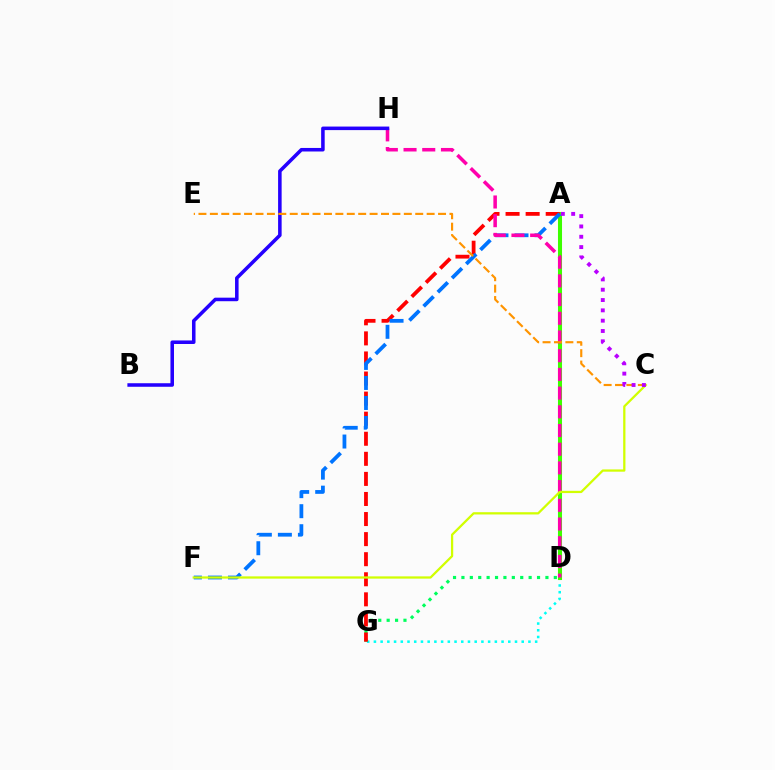{('D', 'G'): [{'color': '#00fff6', 'line_style': 'dotted', 'thickness': 1.83}, {'color': '#00ff5c', 'line_style': 'dotted', 'thickness': 2.28}], ('A', 'D'): [{'color': '#3dff00', 'line_style': 'solid', 'thickness': 2.92}], ('A', 'G'): [{'color': '#ff0000', 'line_style': 'dashed', 'thickness': 2.73}], ('A', 'F'): [{'color': '#0074ff', 'line_style': 'dashed', 'thickness': 2.72}], ('D', 'H'): [{'color': '#ff00ac', 'line_style': 'dashed', 'thickness': 2.54}], ('B', 'H'): [{'color': '#2500ff', 'line_style': 'solid', 'thickness': 2.55}], ('C', 'F'): [{'color': '#d1ff00', 'line_style': 'solid', 'thickness': 1.63}], ('C', 'E'): [{'color': '#ff9400', 'line_style': 'dashed', 'thickness': 1.55}], ('A', 'C'): [{'color': '#b900ff', 'line_style': 'dotted', 'thickness': 2.8}]}